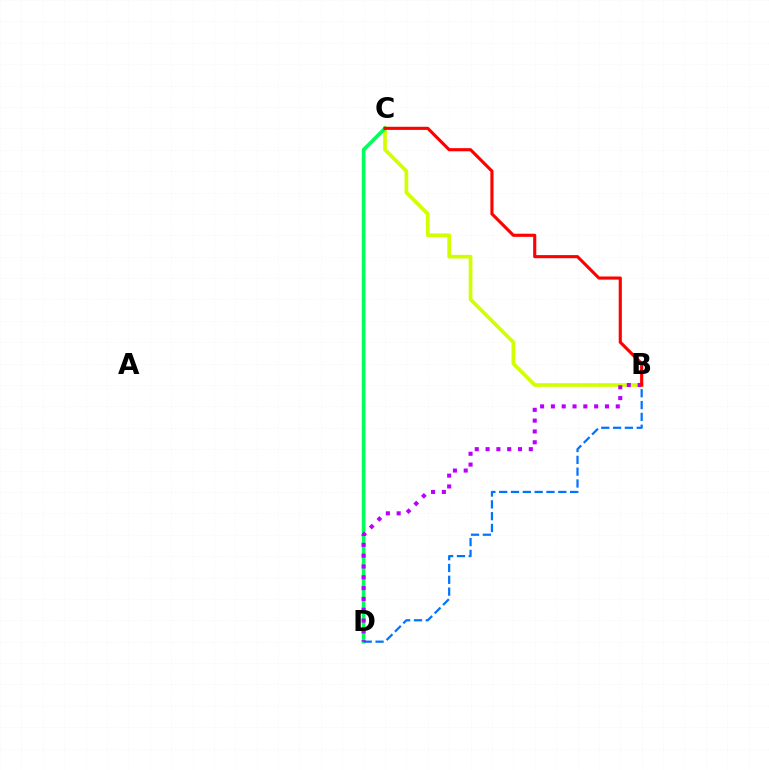{('B', 'C'): [{'color': '#d1ff00', 'line_style': 'solid', 'thickness': 2.65}, {'color': '#ff0000', 'line_style': 'solid', 'thickness': 2.25}], ('C', 'D'): [{'color': '#00ff5c', 'line_style': 'solid', 'thickness': 2.62}], ('B', 'D'): [{'color': '#0074ff', 'line_style': 'dashed', 'thickness': 1.61}, {'color': '#b900ff', 'line_style': 'dotted', 'thickness': 2.94}]}